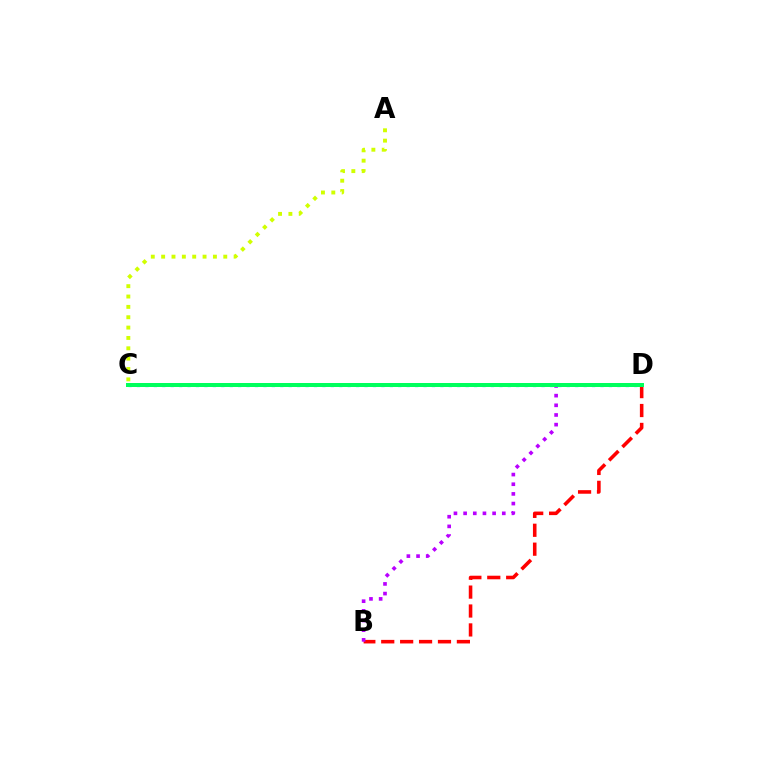{('C', 'D'): [{'color': '#0074ff', 'line_style': 'dotted', 'thickness': 2.29}, {'color': '#00ff5c', 'line_style': 'solid', 'thickness': 2.88}], ('B', 'D'): [{'color': '#ff0000', 'line_style': 'dashed', 'thickness': 2.57}, {'color': '#b900ff', 'line_style': 'dotted', 'thickness': 2.63}], ('A', 'C'): [{'color': '#d1ff00', 'line_style': 'dotted', 'thickness': 2.81}]}